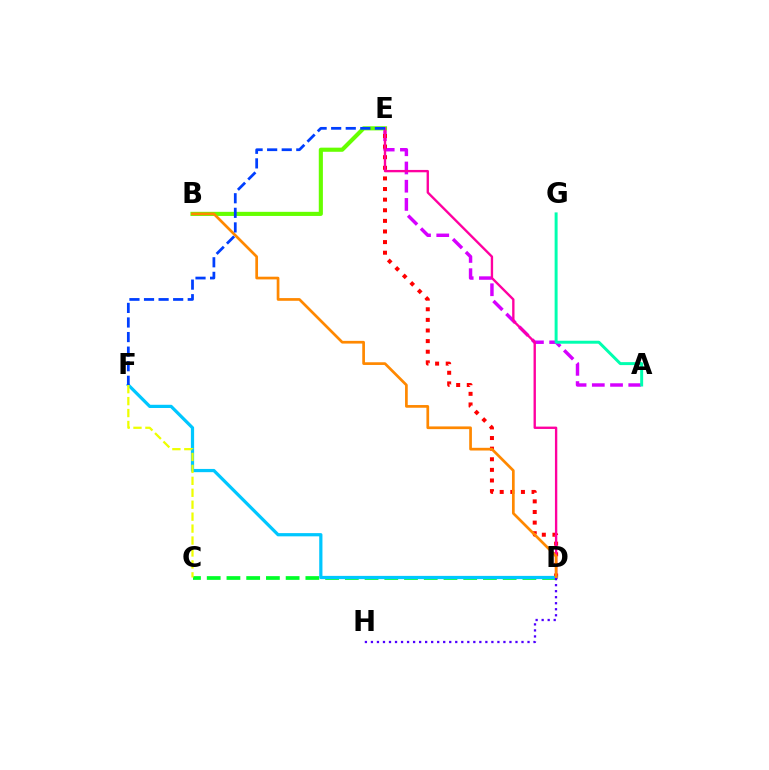{('A', 'E'): [{'color': '#d600ff', 'line_style': 'dashed', 'thickness': 2.48}], ('B', 'E'): [{'color': '#66ff00', 'line_style': 'solid', 'thickness': 2.97}], ('C', 'D'): [{'color': '#00ff27', 'line_style': 'dashed', 'thickness': 2.68}], ('D', 'E'): [{'color': '#ff0000', 'line_style': 'dotted', 'thickness': 2.88}, {'color': '#ff00a0', 'line_style': 'solid', 'thickness': 1.7}], ('D', 'F'): [{'color': '#00c7ff', 'line_style': 'solid', 'thickness': 2.32}], ('C', 'F'): [{'color': '#eeff00', 'line_style': 'dashed', 'thickness': 1.62}], ('B', 'D'): [{'color': '#ff8800', 'line_style': 'solid', 'thickness': 1.95}], ('A', 'G'): [{'color': '#00ffaf', 'line_style': 'solid', 'thickness': 2.14}], ('E', 'F'): [{'color': '#003fff', 'line_style': 'dashed', 'thickness': 1.98}], ('D', 'H'): [{'color': '#4f00ff', 'line_style': 'dotted', 'thickness': 1.64}]}